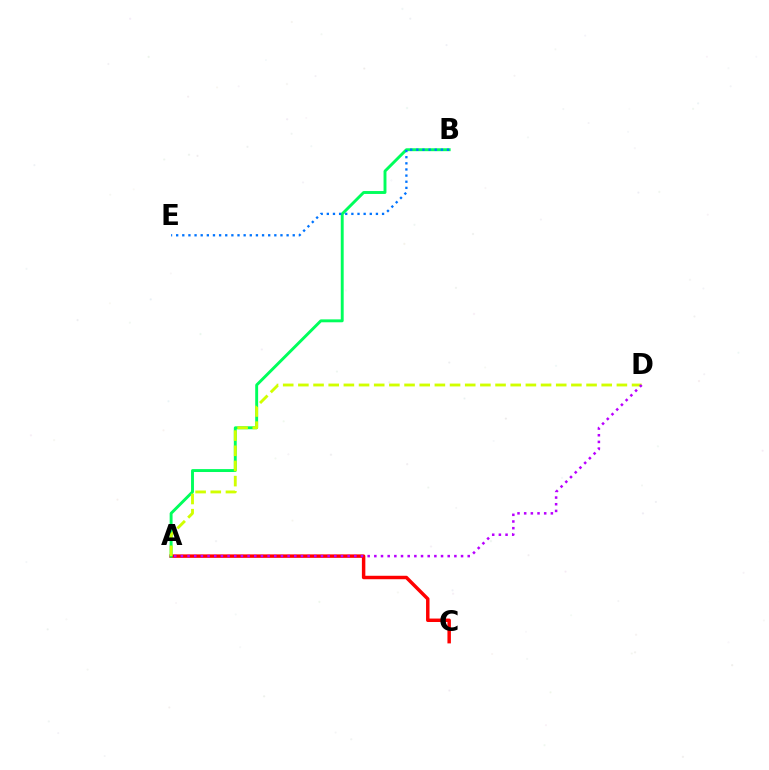{('A', 'C'): [{'color': '#ff0000', 'line_style': 'solid', 'thickness': 2.49}], ('A', 'B'): [{'color': '#00ff5c', 'line_style': 'solid', 'thickness': 2.1}], ('B', 'E'): [{'color': '#0074ff', 'line_style': 'dotted', 'thickness': 1.67}], ('A', 'D'): [{'color': '#d1ff00', 'line_style': 'dashed', 'thickness': 2.06}, {'color': '#b900ff', 'line_style': 'dotted', 'thickness': 1.81}]}